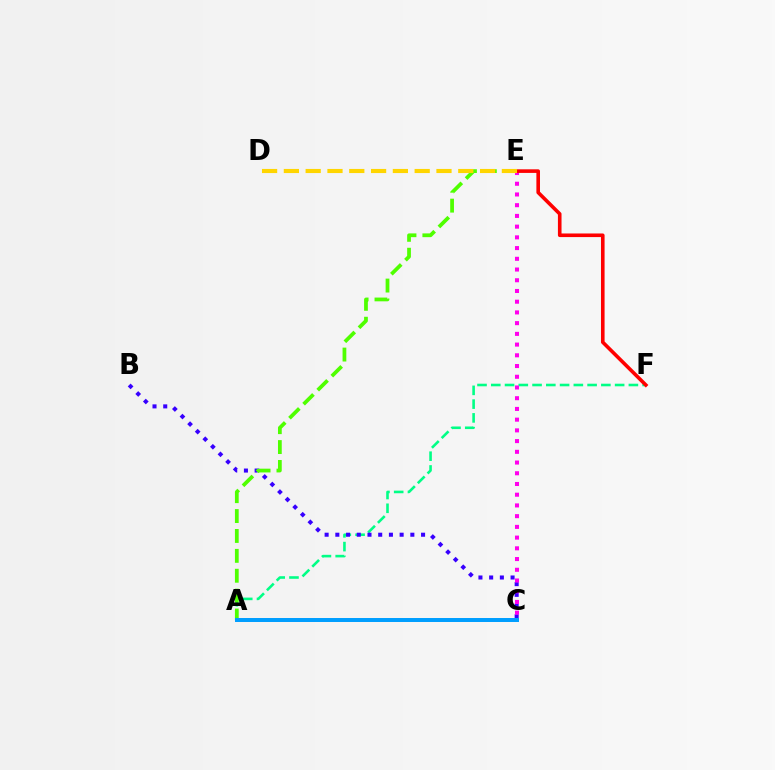{('A', 'F'): [{'color': '#00ff86', 'line_style': 'dashed', 'thickness': 1.87}], ('B', 'C'): [{'color': '#3700ff', 'line_style': 'dotted', 'thickness': 2.91}], ('A', 'E'): [{'color': '#4fff00', 'line_style': 'dashed', 'thickness': 2.7}], ('A', 'C'): [{'color': '#009eff', 'line_style': 'solid', 'thickness': 2.86}], ('C', 'E'): [{'color': '#ff00ed', 'line_style': 'dotted', 'thickness': 2.91}], ('E', 'F'): [{'color': '#ff0000', 'line_style': 'solid', 'thickness': 2.6}], ('D', 'E'): [{'color': '#ffd500', 'line_style': 'dashed', 'thickness': 2.96}]}